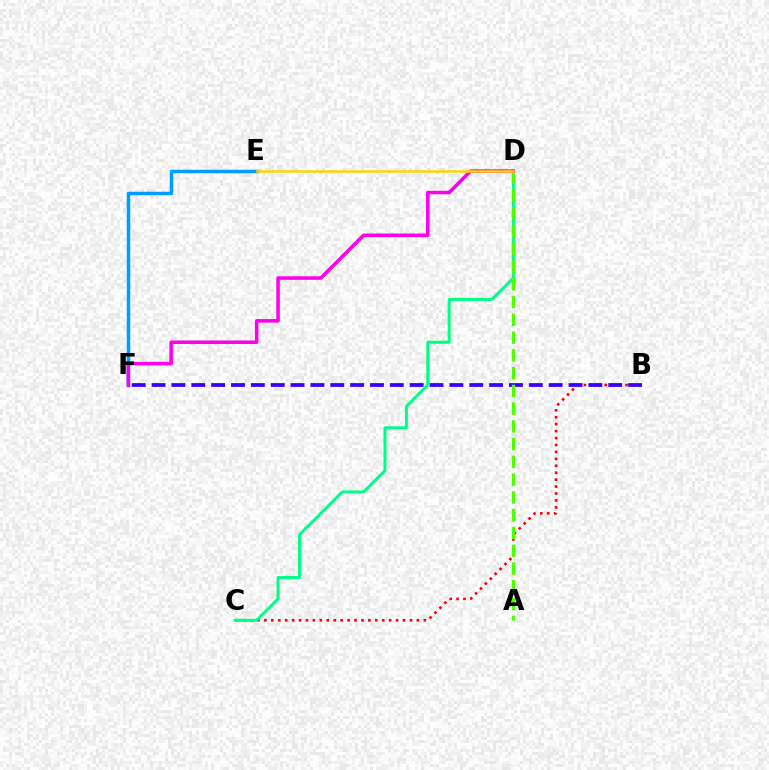{('B', 'C'): [{'color': '#ff0000', 'line_style': 'dotted', 'thickness': 1.88}], ('E', 'F'): [{'color': '#009eff', 'line_style': 'solid', 'thickness': 2.51}], ('B', 'F'): [{'color': '#3700ff', 'line_style': 'dashed', 'thickness': 2.7}], ('C', 'D'): [{'color': '#00ff86', 'line_style': 'solid', 'thickness': 2.15}], ('A', 'D'): [{'color': '#4fff00', 'line_style': 'dashed', 'thickness': 2.41}], ('D', 'F'): [{'color': '#ff00ed', 'line_style': 'solid', 'thickness': 2.55}], ('D', 'E'): [{'color': '#ffd500', 'line_style': 'solid', 'thickness': 1.82}]}